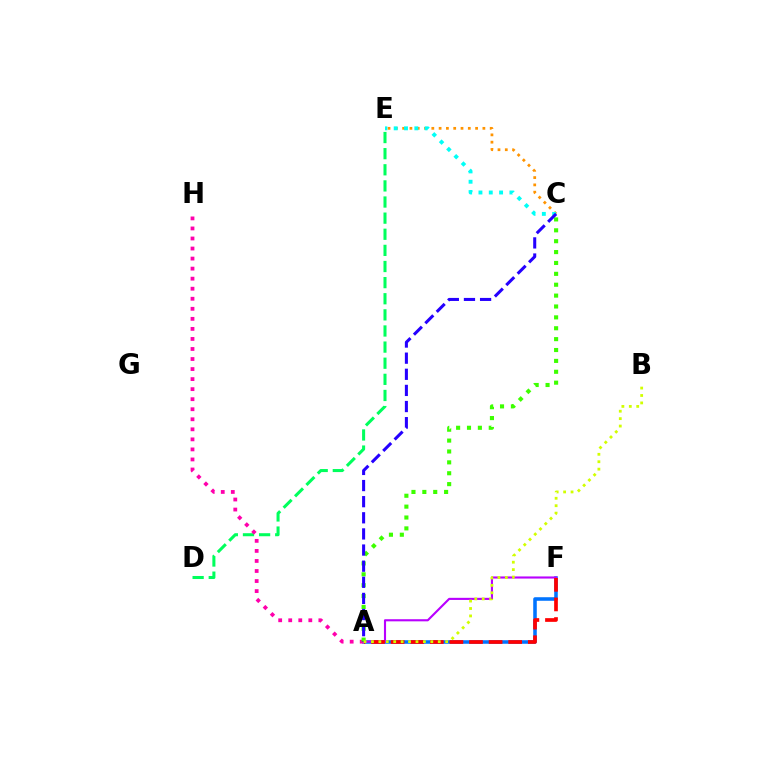{('A', 'F'): [{'color': '#0074ff', 'line_style': 'solid', 'thickness': 2.56}, {'color': '#b900ff', 'line_style': 'solid', 'thickness': 1.53}, {'color': '#ff0000', 'line_style': 'dashed', 'thickness': 2.66}], ('C', 'E'): [{'color': '#ff9400', 'line_style': 'dotted', 'thickness': 1.98}, {'color': '#00fff6', 'line_style': 'dotted', 'thickness': 2.8}], ('D', 'E'): [{'color': '#00ff5c', 'line_style': 'dashed', 'thickness': 2.19}], ('A', 'H'): [{'color': '#ff00ac', 'line_style': 'dotted', 'thickness': 2.73}], ('A', 'C'): [{'color': '#3dff00', 'line_style': 'dotted', 'thickness': 2.96}, {'color': '#2500ff', 'line_style': 'dashed', 'thickness': 2.19}], ('A', 'B'): [{'color': '#d1ff00', 'line_style': 'dotted', 'thickness': 2.02}]}